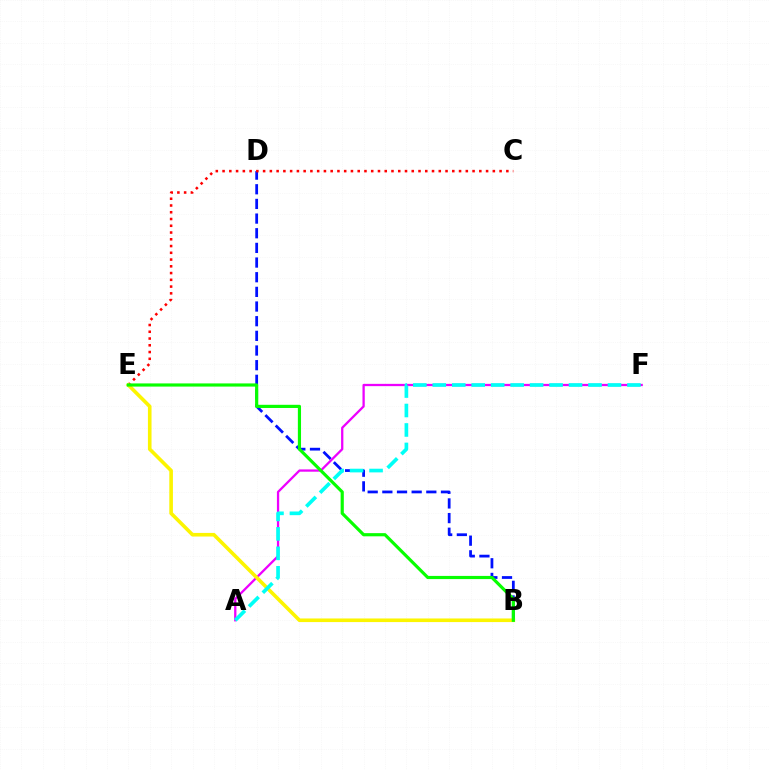{('B', 'D'): [{'color': '#0010ff', 'line_style': 'dashed', 'thickness': 1.99}], ('A', 'F'): [{'color': '#ee00ff', 'line_style': 'solid', 'thickness': 1.64}, {'color': '#00fff6', 'line_style': 'dashed', 'thickness': 2.64}], ('C', 'E'): [{'color': '#ff0000', 'line_style': 'dotted', 'thickness': 1.84}], ('B', 'E'): [{'color': '#fcf500', 'line_style': 'solid', 'thickness': 2.6}, {'color': '#08ff00', 'line_style': 'solid', 'thickness': 2.28}]}